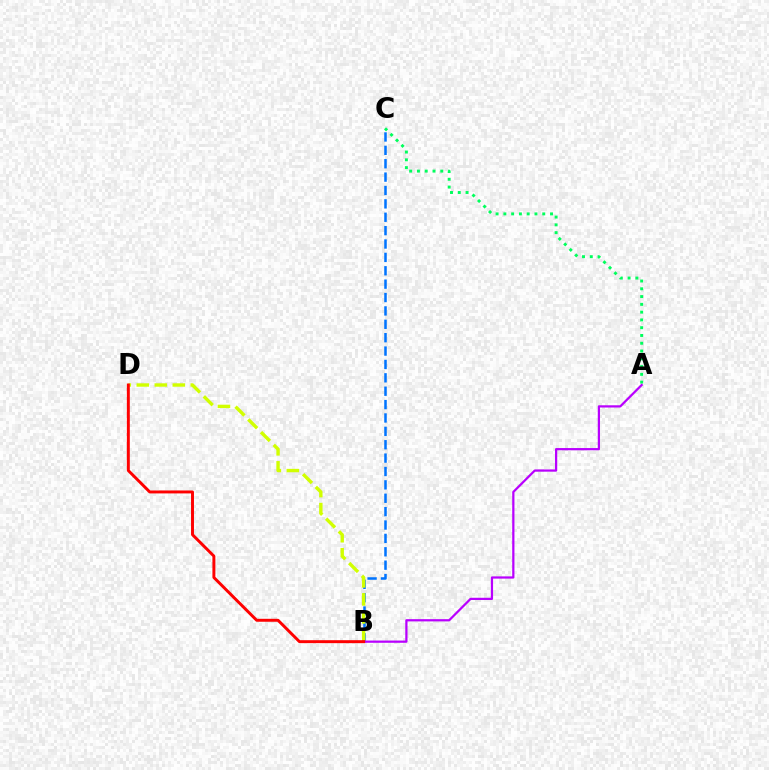{('B', 'C'): [{'color': '#0074ff', 'line_style': 'dashed', 'thickness': 1.82}], ('B', 'D'): [{'color': '#d1ff00', 'line_style': 'dashed', 'thickness': 2.45}, {'color': '#ff0000', 'line_style': 'solid', 'thickness': 2.12}], ('A', 'C'): [{'color': '#00ff5c', 'line_style': 'dotted', 'thickness': 2.11}], ('A', 'B'): [{'color': '#b900ff', 'line_style': 'solid', 'thickness': 1.61}]}